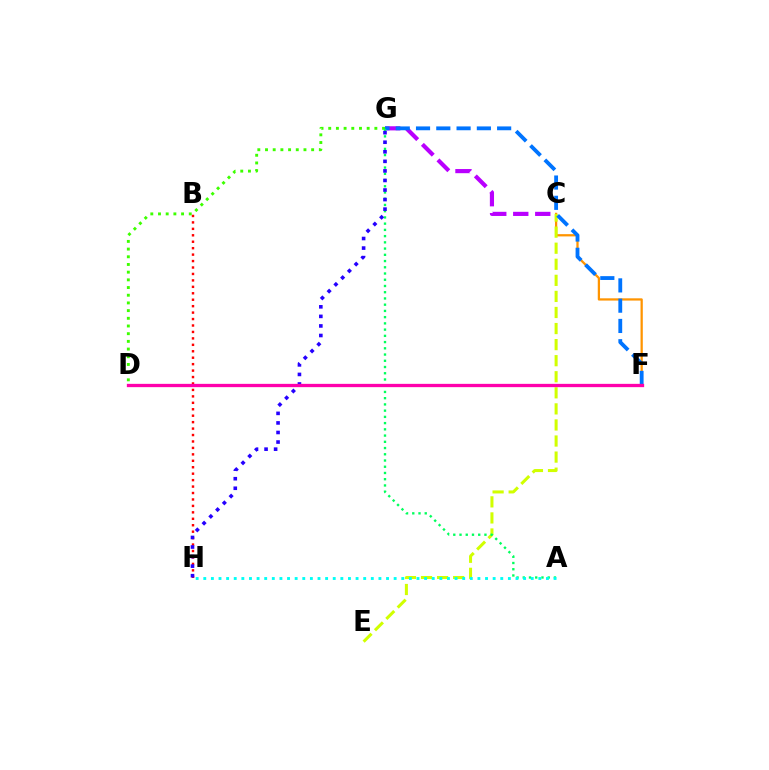{('C', 'F'): [{'color': '#ff9400', 'line_style': 'solid', 'thickness': 1.63}], ('D', 'G'): [{'color': '#3dff00', 'line_style': 'dotted', 'thickness': 2.09}], ('C', 'G'): [{'color': '#b900ff', 'line_style': 'dashed', 'thickness': 2.99}], ('C', 'E'): [{'color': '#d1ff00', 'line_style': 'dashed', 'thickness': 2.18}], ('F', 'G'): [{'color': '#0074ff', 'line_style': 'dashed', 'thickness': 2.75}], ('A', 'G'): [{'color': '#00ff5c', 'line_style': 'dotted', 'thickness': 1.69}], ('A', 'H'): [{'color': '#00fff6', 'line_style': 'dotted', 'thickness': 2.07}], ('B', 'H'): [{'color': '#ff0000', 'line_style': 'dotted', 'thickness': 1.75}], ('G', 'H'): [{'color': '#2500ff', 'line_style': 'dotted', 'thickness': 2.6}], ('D', 'F'): [{'color': '#ff00ac', 'line_style': 'solid', 'thickness': 2.37}]}